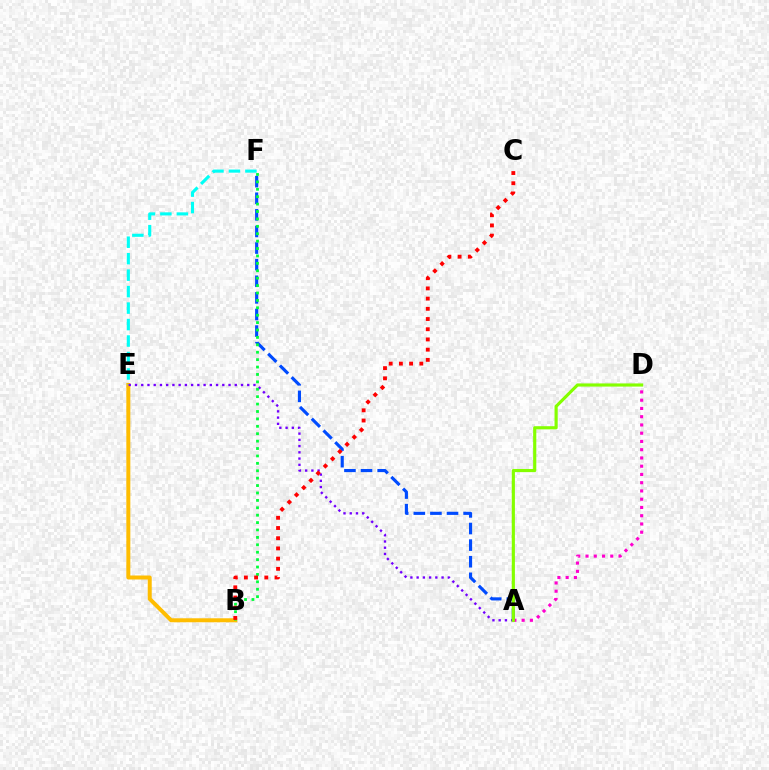{('A', 'F'): [{'color': '#004bff', 'line_style': 'dashed', 'thickness': 2.26}], ('B', 'E'): [{'color': '#ffbd00', 'line_style': 'solid', 'thickness': 2.87}], ('E', 'F'): [{'color': '#00fff6', 'line_style': 'dashed', 'thickness': 2.24}], ('A', 'E'): [{'color': '#7200ff', 'line_style': 'dotted', 'thickness': 1.69}], ('B', 'F'): [{'color': '#00ff39', 'line_style': 'dotted', 'thickness': 2.01}], ('A', 'D'): [{'color': '#ff00cf', 'line_style': 'dotted', 'thickness': 2.24}, {'color': '#84ff00', 'line_style': 'solid', 'thickness': 2.27}], ('B', 'C'): [{'color': '#ff0000', 'line_style': 'dotted', 'thickness': 2.77}]}